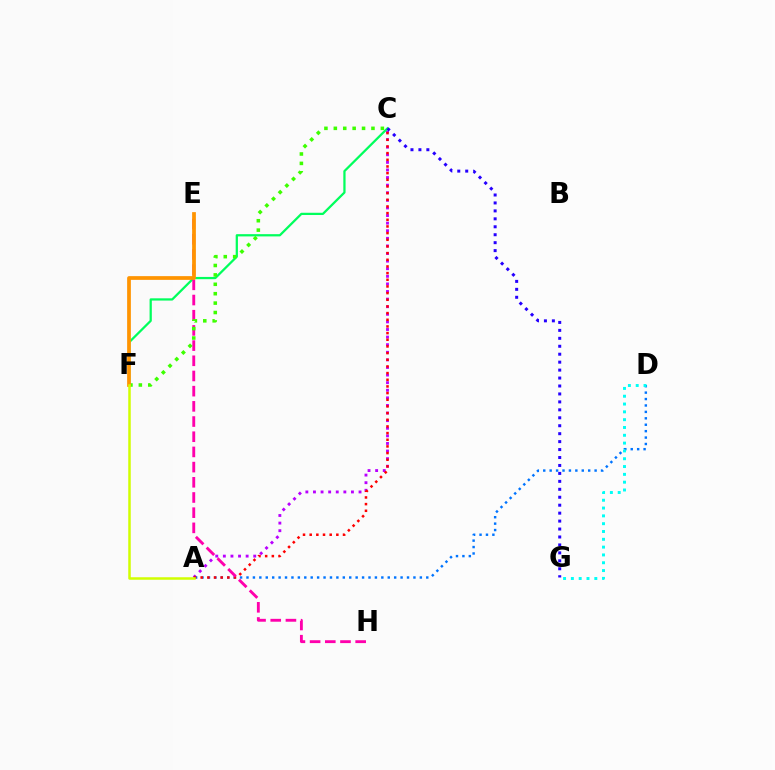{('A', 'C'): [{'color': '#b900ff', 'line_style': 'dotted', 'thickness': 2.06}, {'color': '#ff0000', 'line_style': 'dotted', 'thickness': 1.81}], ('C', 'F'): [{'color': '#00ff5c', 'line_style': 'solid', 'thickness': 1.62}, {'color': '#3dff00', 'line_style': 'dotted', 'thickness': 2.56}], ('A', 'D'): [{'color': '#0074ff', 'line_style': 'dotted', 'thickness': 1.74}], ('D', 'G'): [{'color': '#00fff6', 'line_style': 'dotted', 'thickness': 2.12}], ('C', 'G'): [{'color': '#2500ff', 'line_style': 'dotted', 'thickness': 2.16}], ('E', 'H'): [{'color': '#ff00ac', 'line_style': 'dashed', 'thickness': 2.06}], ('E', 'F'): [{'color': '#ff9400', 'line_style': 'solid', 'thickness': 2.69}], ('A', 'F'): [{'color': '#d1ff00', 'line_style': 'solid', 'thickness': 1.8}]}